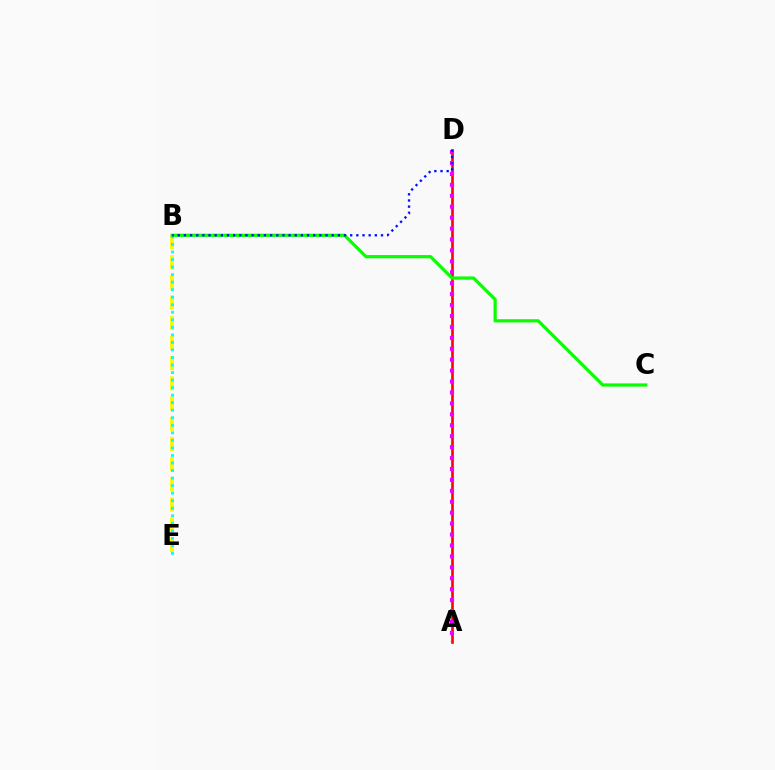{('B', 'E'): [{'color': '#fcf500', 'line_style': 'dashed', 'thickness': 2.74}, {'color': '#00fff6', 'line_style': 'dotted', 'thickness': 2.05}], ('A', 'D'): [{'color': '#ff0000', 'line_style': 'solid', 'thickness': 1.88}, {'color': '#ee00ff', 'line_style': 'dotted', 'thickness': 2.97}], ('B', 'C'): [{'color': '#08ff00', 'line_style': 'solid', 'thickness': 2.31}], ('B', 'D'): [{'color': '#0010ff', 'line_style': 'dotted', 'thickness': 1.67}]}